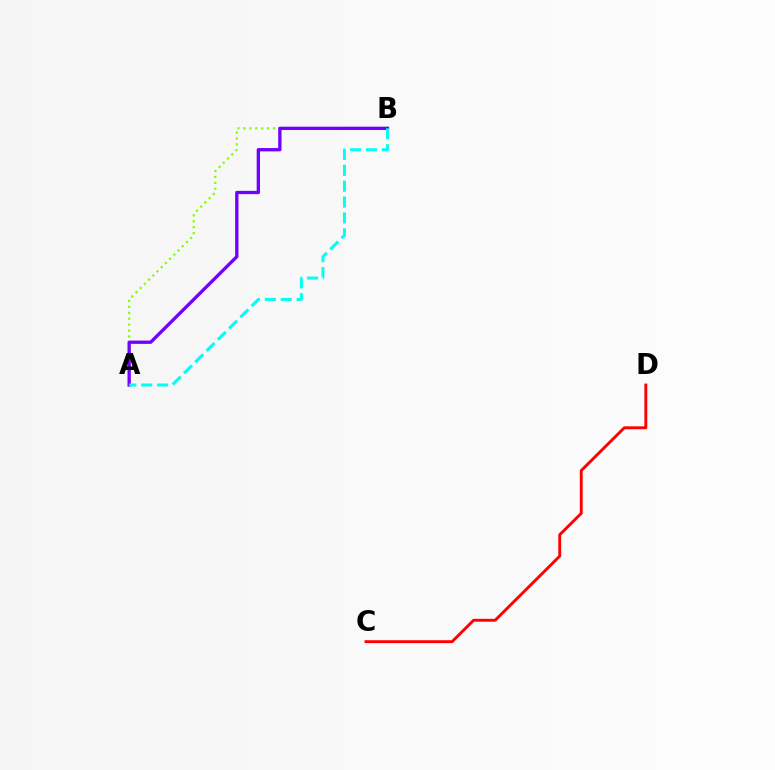{('C', 'D'): [{'color': '#ff0000', 'line_style': 'solid', 'thickness': 2.07}], ('A', 'B'): [{'color': '#84ff00', 'line_style': 'dotted', 'thickness': 1.61}, {'color': '#7200ff', 'line_style': 'solid', 'thickness': 2.38}, {'color': '#00fff6', 'line_style': 'dashed', 'thickness': 2.16}]}